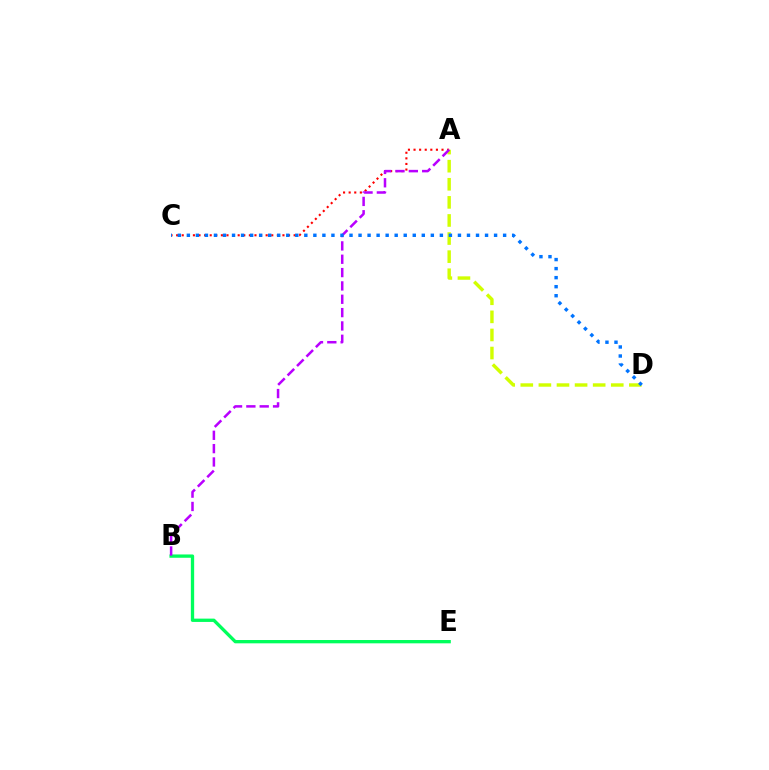{('B', 'E'): [{'color': '#00ff5c', 'line_style': 'solid', 'thickness': 2.38}], ('A', 'D'): [{'color': '#d1ff00', 'line_style': 'dashed', 'thickness': 2.46}], ('A', 'C'): [{'color': '#ff0000', 'line_style': 'dotted', 'thickness': 1.52}], ('A', 'B'): [{'color': '#b900ff', 'line_style': 'dashed', 'thickness': 1.81}], ('C', 'D'): [{'color': '#0074ff', 'line_style': 'dotted', 'thickness': 2.46}]}